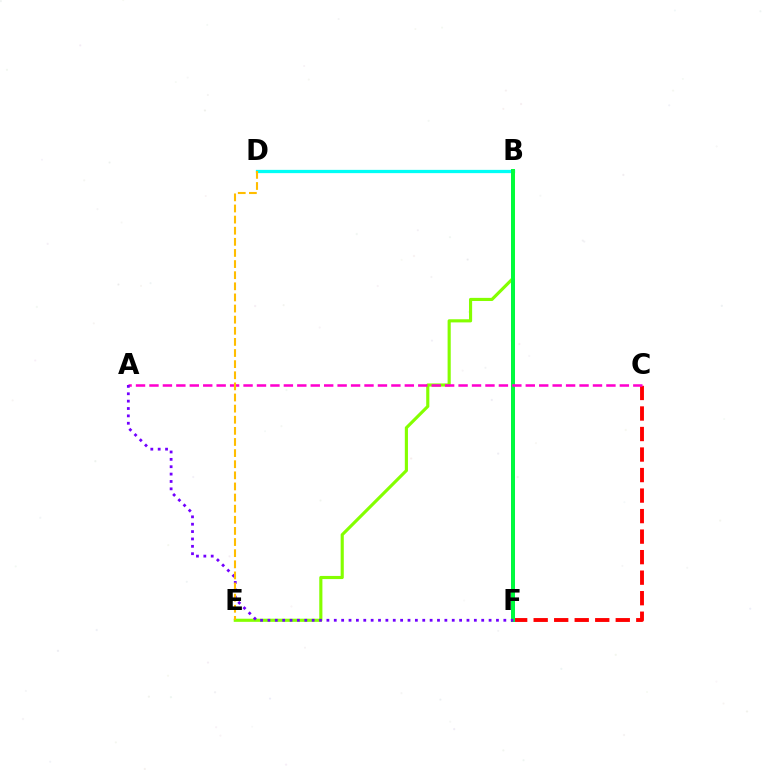{('C', 'F'): [{'color': '#ff0000', 'line_style': 'dashed', 'thickness': 2.79}], ('B', 'D'): [{'color': '#00fff6', 'line_style': 'solid', 'thickness': 2.35}], ('B', 'F'): [{'color': '#004bff', 'line_style': 'solid', 'thickness': 2.67}, {'color': '#00ff39', 'line_style': 'solid', 'thickness': 2.79}], ('B', 'E'): [{'color': '#84ff00', 'line_style': 'solid', 'thickness': 2.26}], ('A', 'C'): [{'color': '#ff00cf', 'line_style': 'dashed', 'thickness': 1.83}], ('A', 'F'): [{'color': '#7200ff', 'line_style': 'dotted', 'thickness': 2.0}], ('D', 'E'): [{'color': '#ffbd00', 'line_style': 'dashed', 'thickness': 1.51}]}